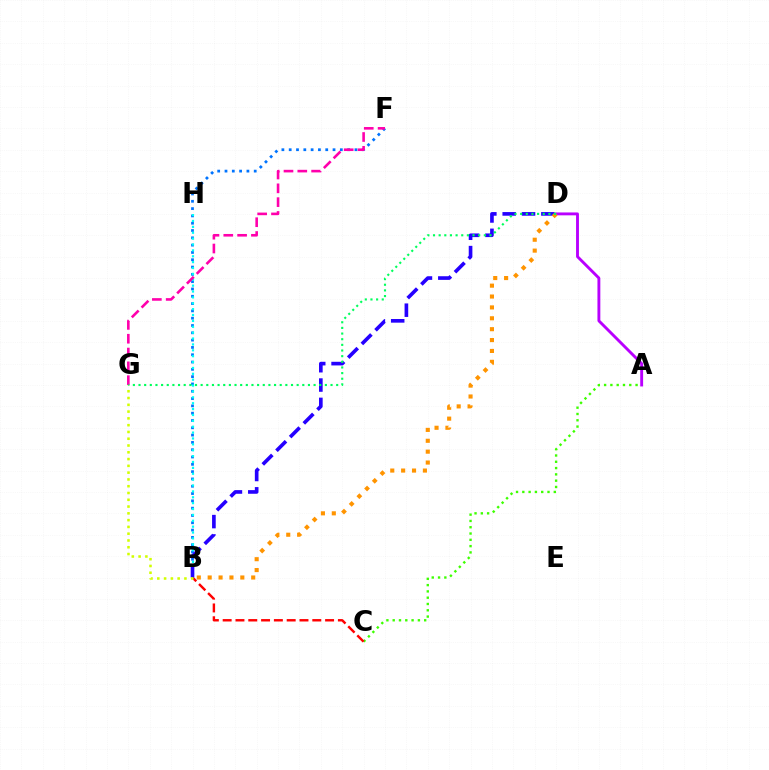{('A', 'C'): [{'color': '#3dff00', 'line_style': 'dotted', 'thickness': 1.71}], ('B', 'F'): [{'color': '#0074ff', 'line_style': 'dotted', 'thickness': 1.99}], ('B', 'H'): [{'color': '#00fff6', 'line_style': 'dotted', 'thickness': 1.6}], ('B', 'C'): [{'color': '#ff0000', 'line_style': 'dashed', 'thickness': 1.74}], ('B', 'D'): [{'color': '#2500ff', 'line_style': 'dashed', 'thickness': 2.63}, {'color': '#ff9400', 'line_style': 'dotted', 'thickness': 2.96}], ('F', 'G'): [{'color': '#ff00ac', 'line_style': 'dashed', 'thickness': 1.88}], ('A', 'D'): [{'color': '#b900ff', 'line_style': 'solid', 'thickness': 2.07}], ('B', 'G'): [{'color': '#d1ff00', 'line_style': 'dotted', 'thickness': 1.84}], ('D', 'G'): [{'color': '#00ff5c', 'line_style': 'dotted', 'thickness': 1.53}]}